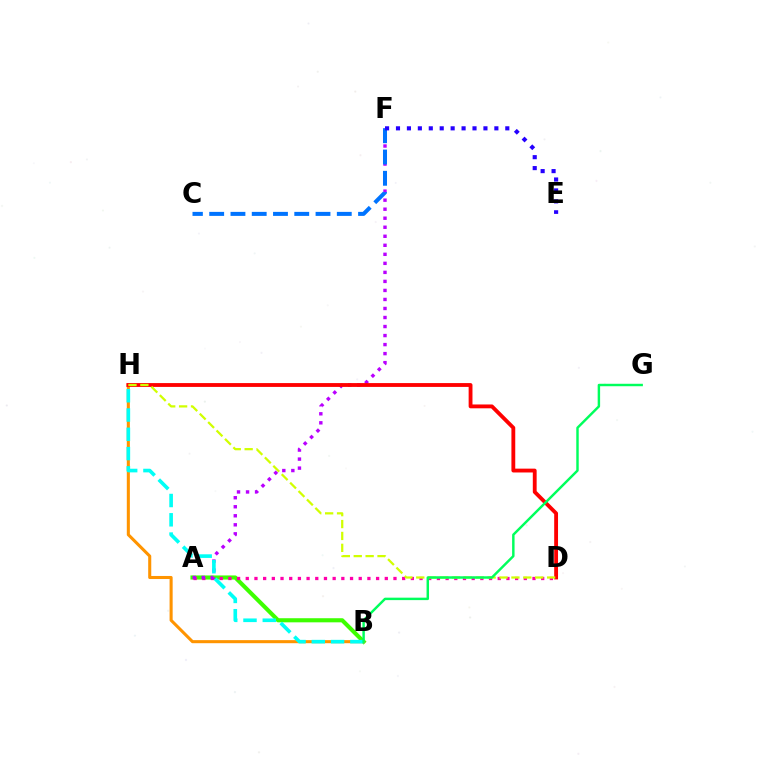{('A', 'B'): [{'color': '#3dff00', 'line_style': 'solid', 'thickness': 2.96}], ('B', 'H'): [{'color': '#ff9400', 'line_style': 'solid', 'thickness': 2.21}, {'color': '#00fff6', 'line_style': 'dashed', 'thickness': 2.62}], ('A', 'D'): [{'color': '#ff00ac', 'line_style': 'dotted', 'thickness': 2.36}], ('A', 'F'): [{'color': '#b900ff', 'line_style': 'dotted', 'thickness': 2.45}], ('C', 'F'): [{'color': '#0074ff', 'line_style': 'dashed', 'thickness': 2.89}], ('D', 'H'): [{'color': '#ff0000', 'line_style': 'solid', 'thickness': 2.76}, {'color': '#d1ff00', 'line_style': 'dashed', 'thickness': 1.62}], ('E', 'F'): [{'color': '#2500ff', 'line_style': 'dotted', 'thickness': 2.97}], ('B', 'G'): [{'color': '#00ff5c', 'line_style': 'solid', 'thickness': 1.76}]}